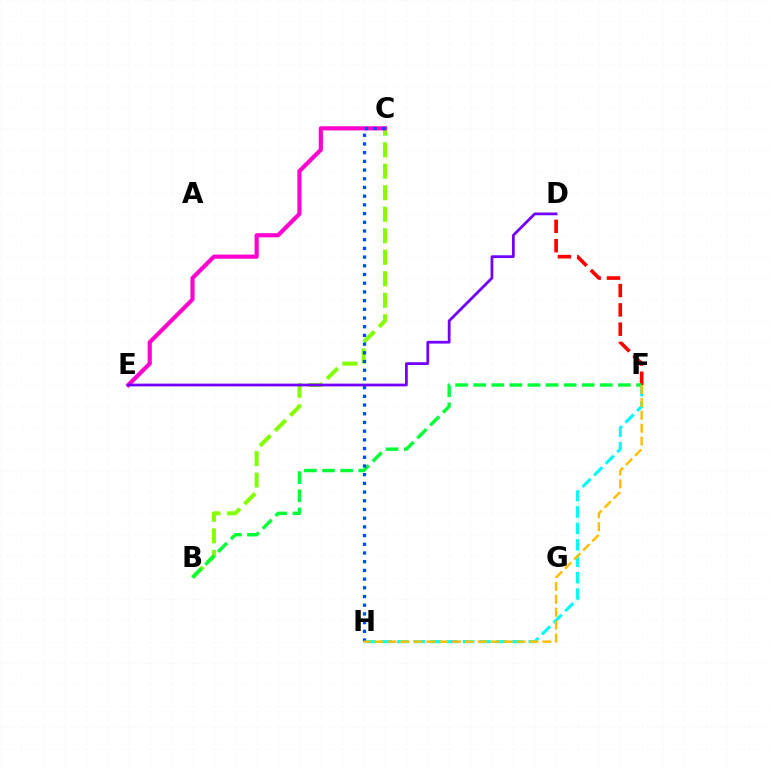{('B', 'C'): [{'color': '#84ff00', 'line_style': 'dashed', 'thickness': 2.92}], ('D', 'F'): [{'color': '#ff0000', 'line_style': 'dashed', 'thickness': 2.62}], ('F', 'H'): [{'color': '#00fff6', 'line_style': 'dashed', 'thickness': 2.23}, {'color': '#ffbd00', 'line_style': 'dashed', 'thickness': 1.75}], ('B', 'F'): [{'color': '#00ff39', 'line_style': 'dashed', 'thickness': 2.46}], ('C', 'E'): [{'color': '#ff00cf', 'line_style': 'solid', 'thickness': 2.98}], ('C', 'H'): [{'color': '#004bff', 'line_style': 'dotted', 'thickness': 2.36}], ('D', 'E'): [{'color': '#7200ff', 'line_style': 'solid', 'thickness': 1.99}]}